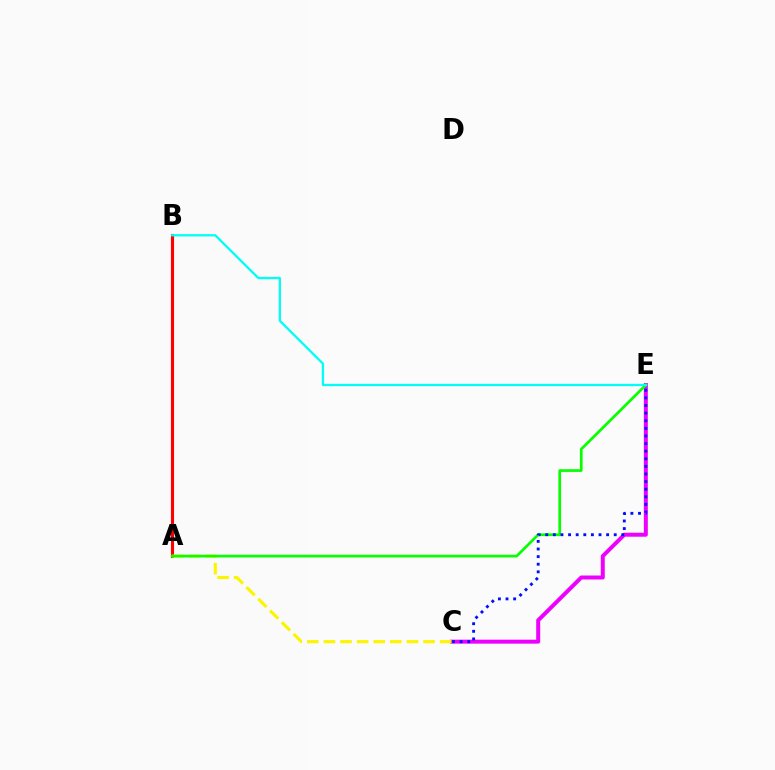{('C', 'E'): [{'color': '#ee00ff', 'line_style': 'solid', 'thickness': 2.86}, {'color': '#0010ff', 'line_style': 'dotted', 'thickness': 2.07}], ('A', 'B'): [{'color': '#ff0000', 'line_style': 'solid', 'thickness': 2.24}], ('A', 'C'): [{'color': '#fcf500', 'line_style': 'dashed', 'thickness': 2.26}], ('A', 'E'): [{'color': '#08ff00', 'line_style': 'solid', 'thickness': 1.94}], ('B', 'E'): [{'color': '#00fff6', 'line_style': 'solid', 'thickness': 1.65}]}